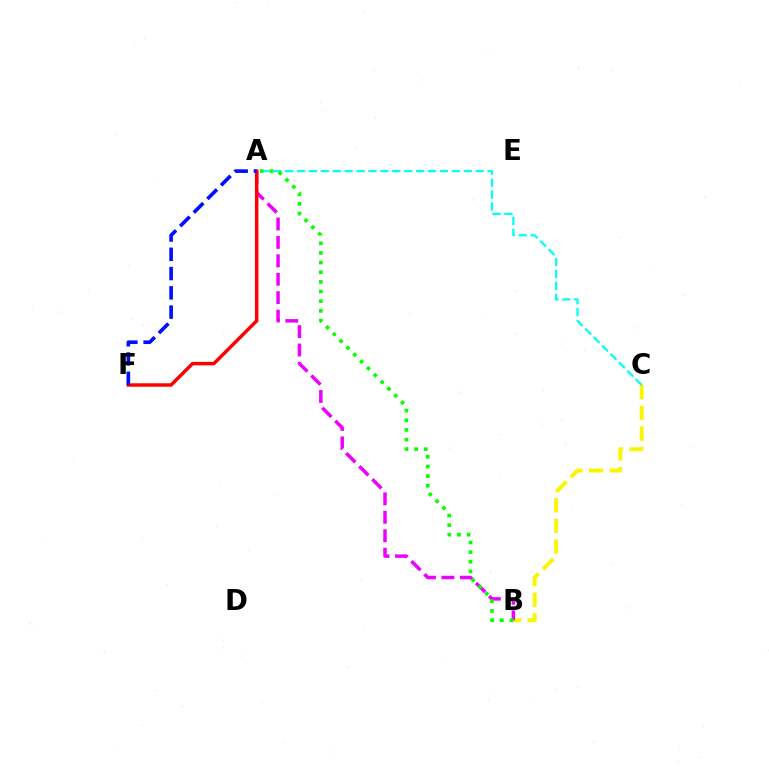{('B', 'C'): [{'color': '#fcf500', 'line_style': 'dashed', 'thickness': 2.81}], ('A', 'C'): [{'color': '#00fff6', 'line_style': 'dashed', 'thickness': 1.62}], ('A', 'B'): [{'color': '#ee00ff', 'line_style': 'dashed', 'thickness': 2.5}, {'color': '#08ff00', 'line_style': 'dotted', 'thickness': 2.62}], ('A', 'F'): [{'color': '#ff0000', 'line_style': 'solid', 'thickness': 2.49}, {'color': '#0010ff', 'line_style': 'dashed', 'thickness': 2.62}]}